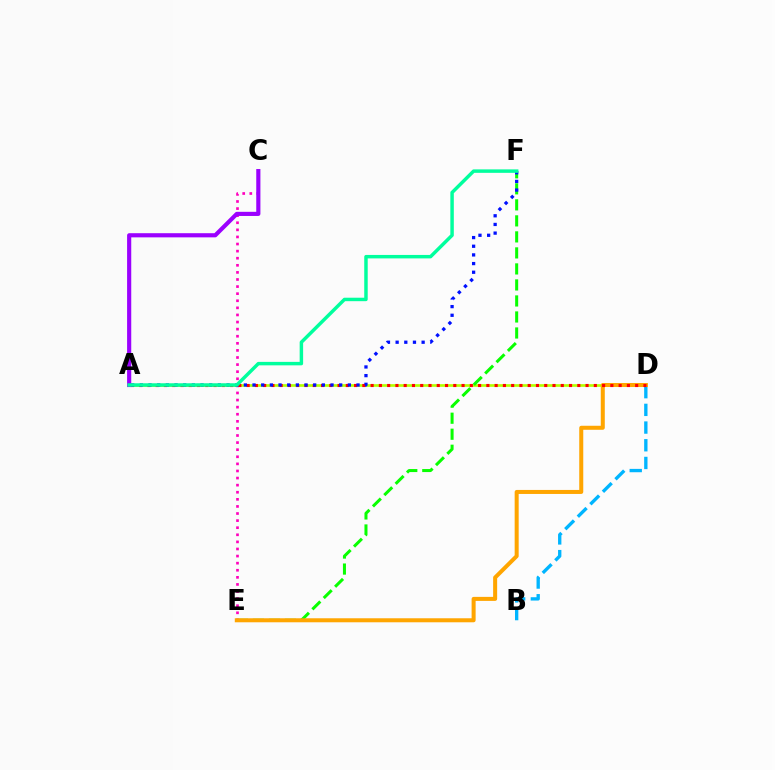{('B', 'D'): [{'color': '#00b5ff', 'line_style': 'dashed', 'thickness': 2.4}], ('A', 'D'): [{'color': '#b3ff00', 'line_style': 'solid', 'thickness': 1.93}, {'color': '#ff0000', 'line_style': 'dotted', 'thickness': 2.25}], ('C', 'E'): [{'color': '#ff00bd', 'line_style': 'dotted', 'thickness': 1.93}], ('E', 'F'): [{'color': '#08ff00', 'line_style': 'dashed', 'thickness': 2.18}], ('D', 'E'): [{'color': '#ffa500', 'line_style': 'solid', 'thickness': 2.89}], ('A', 'F'): [{'color': '#0010ff', 'line_style': 'dotted', 'thickness': 2.35}, {'color': '#00ff9d', 'line_style': 'solid', 'thickness': 2.49}], ('A', 'C'): [{'color': '#9b00ff', 'line_style': 'solid', 'thickness': 2.99}]}